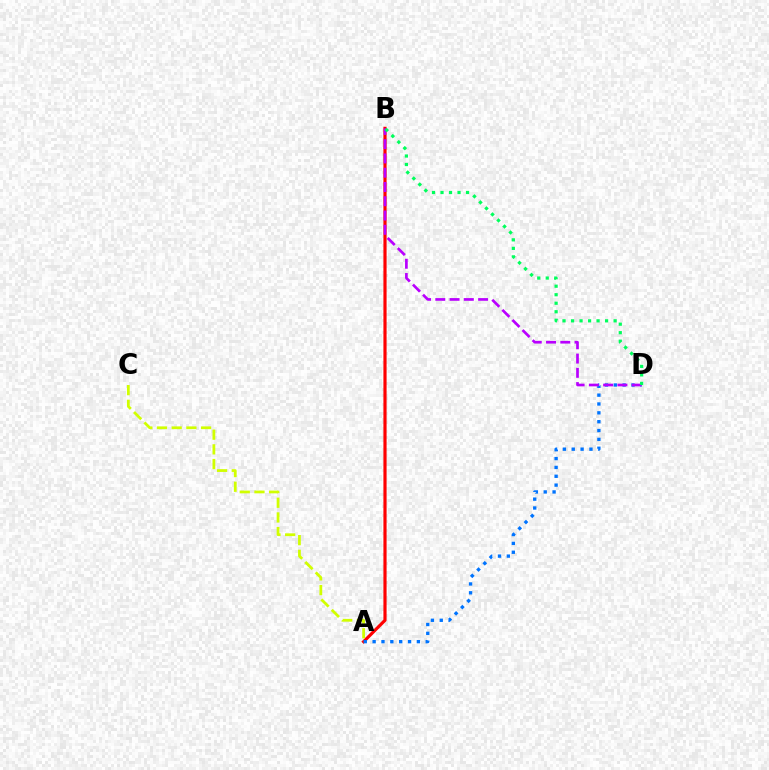{('A', 'B'): [{'color': '#ff0000', 'line_style': 'solid', 'thickness': 2.29}], ('A', 'D'): [{'color': '#0074ff', 'line_style': 'dotted', 'thickness': 2.4}], ('B', 'D'): [{'color': '#b900ff', 'line_style': 'dashed', 'thickness': 1.94}, {'color': '#00ff5c', 'line_style': 'dotted', 'thickness': 2.31}], ('A', 'C'): [{'color': '#d1ff00', 'line_style': 'dashed', 'thickness': 2.0}]}